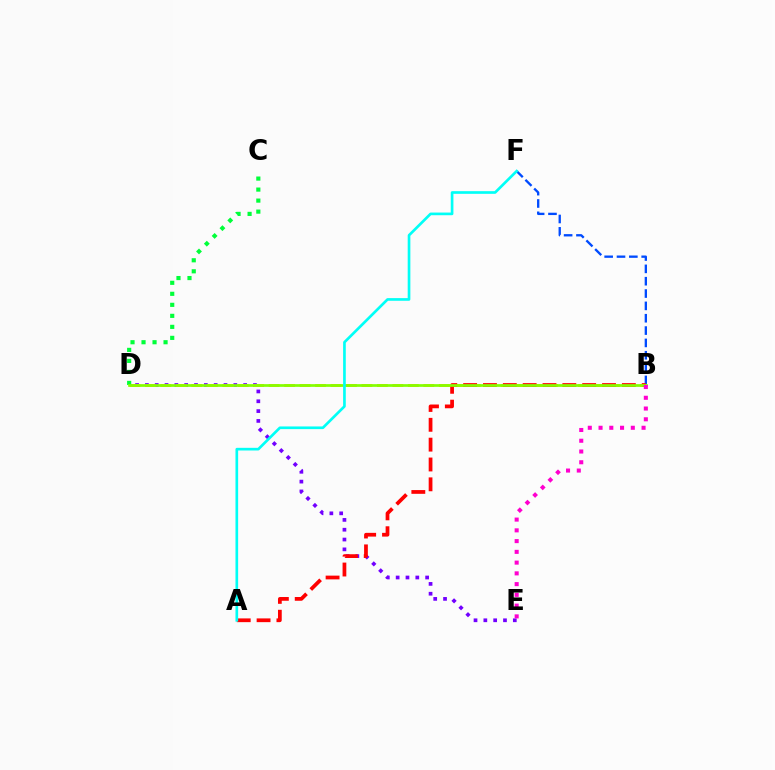{('D', 'E'): [{'color': '#7200ff', 'line_style': 'dotted', 'thickness': 2.67}], ('B', 'D'): [{'color': '#ffbd00', 'line_style': 'dashed', 'thickness': 2.1}, {'color': '#84ff00', 'line_style': 'solid', 'thickness': 1.95}], ('B', 'F'): [{'color': '#004bff', 'line_style': 'dashed', 'thickness': 1.68}], ('C', 'D'): [{'color': '#00ff39', 'line_style': 'dotted', 'thickness': 2.99}], ('A', 'B'): [{'color': '#ff0000', 'line_style': 'dashed', 'thickness': 2.7}], ('B', 'E'): [{'color': '#ff00cf', 'line_style': 'dotted', 'thickness': 2.92}], ('A', 'F'): [{'color': '#00fff6', 'line_style': 'solid', 'thickness': 1.92}]}